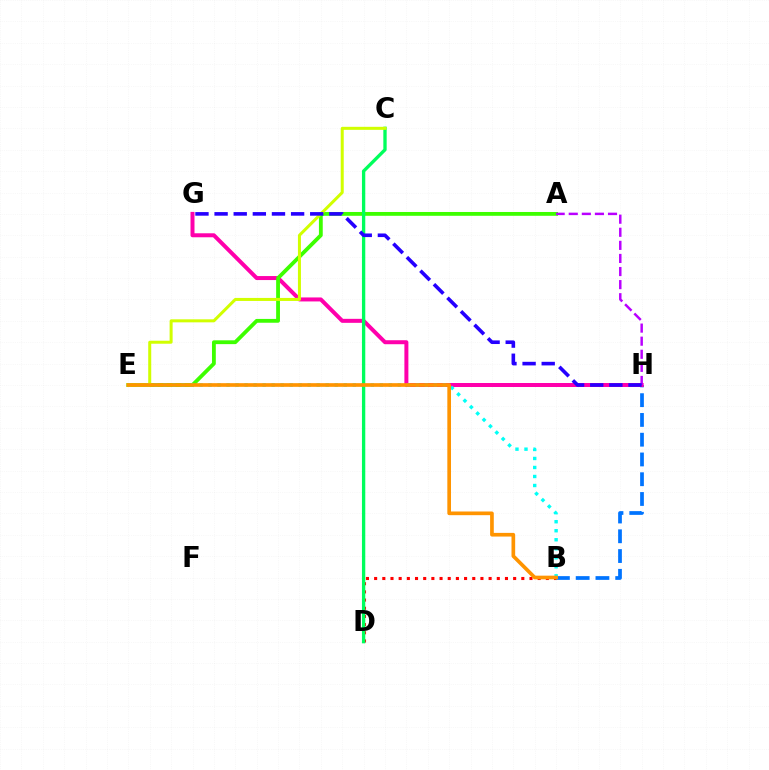{('B', 'D'): [{'color': '#ff0000', 'line_style': 'dotted', 'thickness': 2.22}], ('B', 'H'): [{'color': '#0074ff', 'line_style': 'dashed', 'thickness': 2.68}], ('G', 'H'): [{'color': '#ff00ac', 'line_style': 'solid', 'thickness': 2.88}, {'color': '#2500ff', 'line_style': 'dashed', 'thickness': 2.6}], ('A', 'E'): [{'color': '#3dff00', 'line_style': 'solid', 'thickness': 2.75}], ('B', 'E'): [{'color': '#00fff6', 'line_style': 'dotted', 'thickness': 2.45}, {'color': '#ff9400', 'line_style': 'solid', 'thickness': 2.64}], ('C', 'D'): [{'color': '#00ff5c', 'line_style': 'solid', 'thickness': 2.39}], ('A', 'H'): [{'color': '#b900ff', 'line_style': 'dashed', 'thickness': 1.78}], ('C', 'E'): [{'color': '#d1ff00', 'line_style': 'solid', 'thickness': 2.17}]}